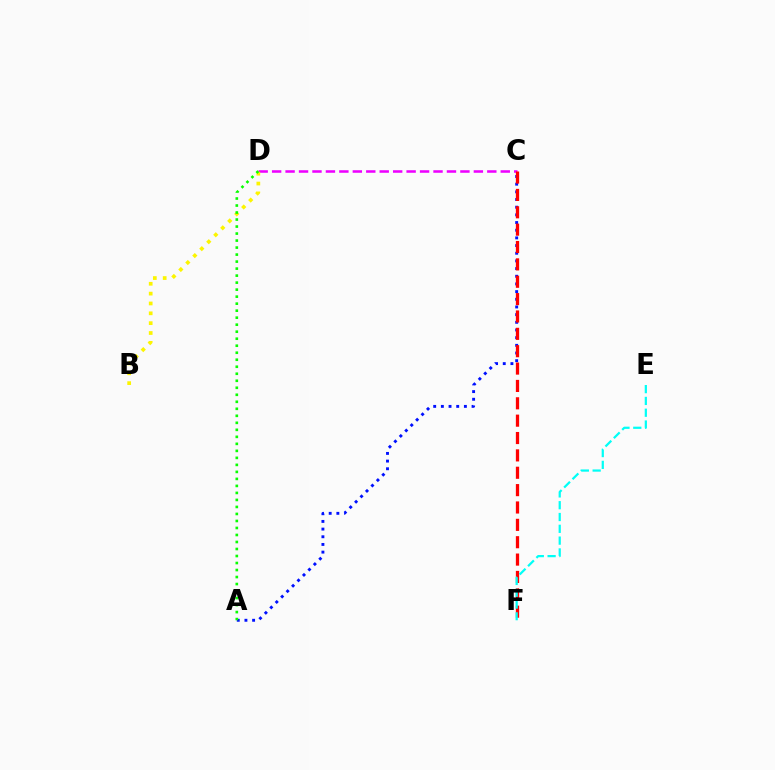{('A', 'C'): [{'color': '#0010ff', 'line_style': 'dotted', 'thickness': 2.09}], ('C', 'D'): [{'color': '#ee00ff', 'line_style': 'dashed', 'thickness': 1.83}], ('C', 'F'): [{'color': '#ff0000', 'line_style': 'dashed', 'thickness': 2.36}], ('B', 'D'): [{'color': '#fcf500', 'line_style': 'dotted', 'thickness': 2.68}], ('A', 'D'): [{'color': '#08ff00', 'line_style': 'dotted', 'thickness': 1.9}], ('E', 'F'): [{'color': '#00fff6', 'line_style': 'dashed', 'thickness': 1.6}]}